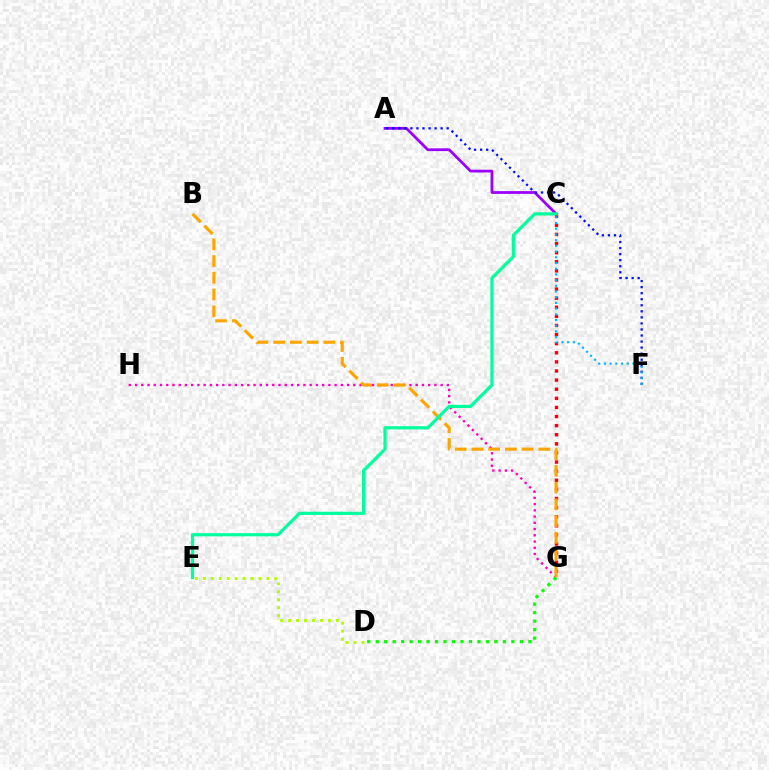{('A', 'C'): [{'color': '#9b00ff', 'line_style': 'solid', 'thickness': 2.0}], ('C', 'G'): [{'color': '#ff0000', 'line_style': 'dotted', 'thickness': 2.47}], ('G', 'H'): [{'color': '#ff00bd', 'line_style': 'dotted', 'thickness': 1.69}], ('D', 'G'): [{'color': '#08ff00', 'line_style': 'dotted', 'thickness': 2.3}], ('D', 'E'): [{'color': '#b3ff00', 'line_style': 'dotted', 'thickness': 2.16}], ('B', 'G'): [{'color': '#ffa500', 'line_style': 'dashed', 'thickness': 2.27}], ('A', 'F'): [{'color': '#0010ff', 'line_style': 'dotted', 'thickness': 1.64}], ('C', 'F'): [{'color': '#00b5ff', 'line_style': 'dotted', 'thickness': 1.55}], ('C', 'E'): [{'color': '#00ff9d', 'line_style': 'solid', 'thickness': 2.31}]}